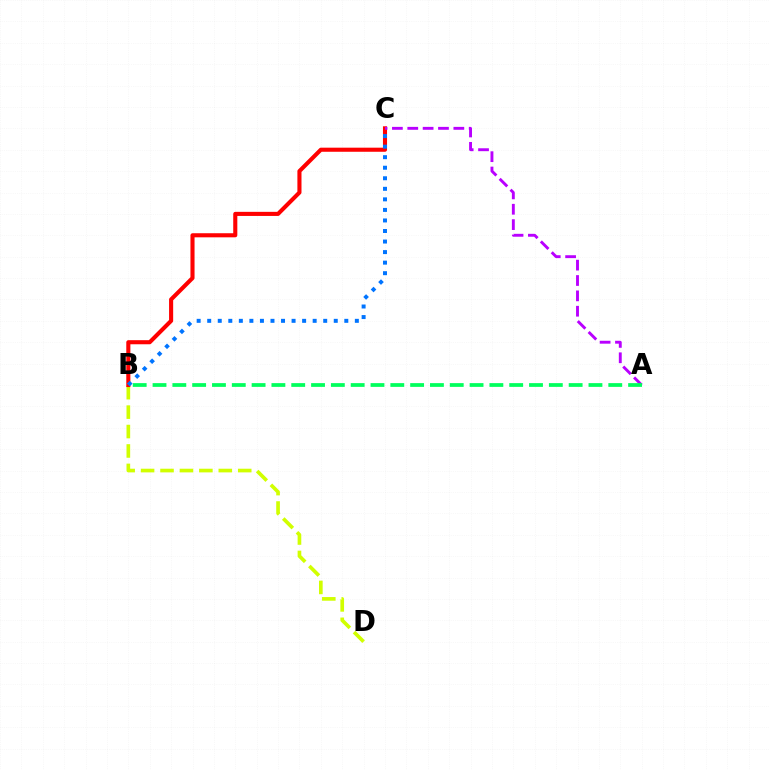{('B', 'D'): [{'color': '#d1ff00', 'line_style': 'dashed', 'thickness': 2.64}], ('B', 'C'): [{'color': '#ff0000', 'line_style': 'solid', 'thickness': 2.95}, {'color': '#0074ff', 'line_style': 'dotted', 'thickness': 2.87}], ('A', 'C'): [{'color': '#b900ff', 'line_style': 'dashed', 'thickness': 2.09}], ('A', 'B'): [{'color': '#00ff5c', 'line_style': 'dashed', 'thickness': 2.69}]}